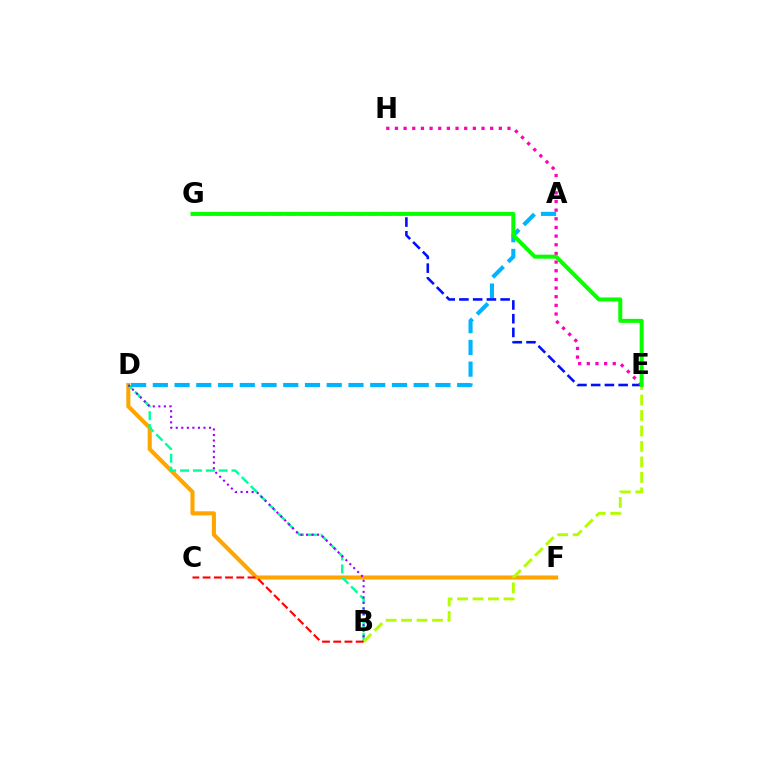{('D', 'F'): [{'color': '#ffa500', 'line_style': 'solid', 'thickness': 2.94}], ('B', 'D'): [{'color': '#00ff9d', 'line_style': 'dashed', 'thickness': 1.75}, {'color': '#9b00ff', 'line_style': 'dotted', 'thickness': 1.51}], ('A', 'D'): [{'color': '#00b5ff', 'line_style': 'dashed', 'thickness': 2.95}], ('E', 'G'): [{'color': '#0010ff', 'line_style': 'dashed', 'thickness': 1.87}, {'color': '#08ff00', 'line_style': 'solid', 'thickness': 2.88}], ('B', 'E'): [{'color': '#b3ff00', 'line_style': 'dashed', 'thickness': 2.1}], ('B', 'C'): [{'color': '#ff0000', 'line_style': 'dashed', 'thickness': 1.53}], ('E', 'H'): [{'color': '#ff00bd', 'line_style': 'dotted', 'thickness': 2.35}]}